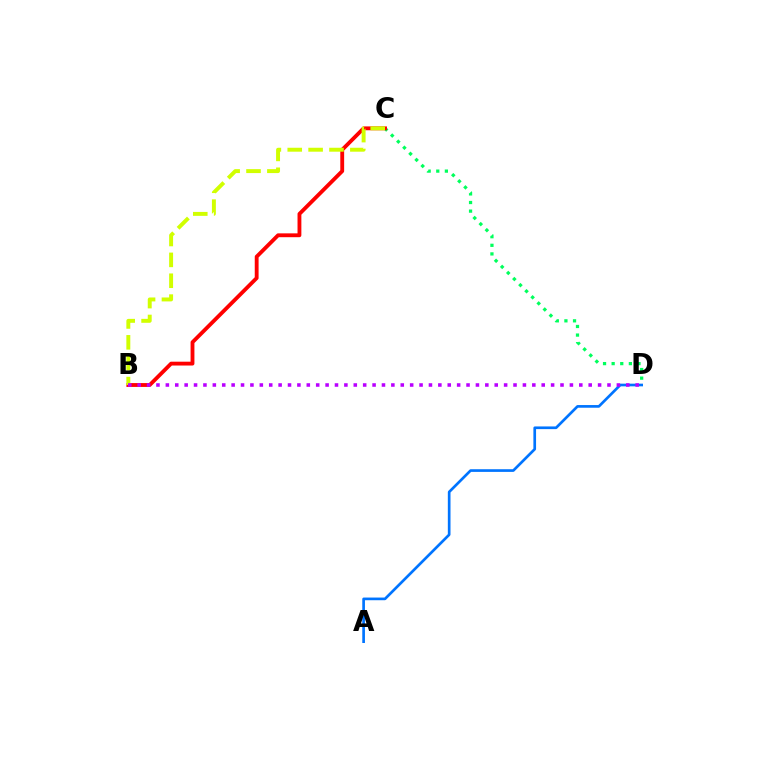{('A', 'D'): [{'color': '#0074ff', 'line_style': 'solid', 'thickness': 1.93}], ('C', 'D'): [{'color': '#00ff5c', 'line_style': 'dotted', 'thickness': 2.34}], ('B', 'C'): [{'color': '#ff0000', 'line_style': 'solid', 'thickness': 2.77}, {'color': '#d1ff00', 'line_style': 'dashed', 'thickness': 2.84}], ('B', 'D'): [{'color': '#b900ff', 'line_style': 'dotted', 'thickness': 2.55}]}